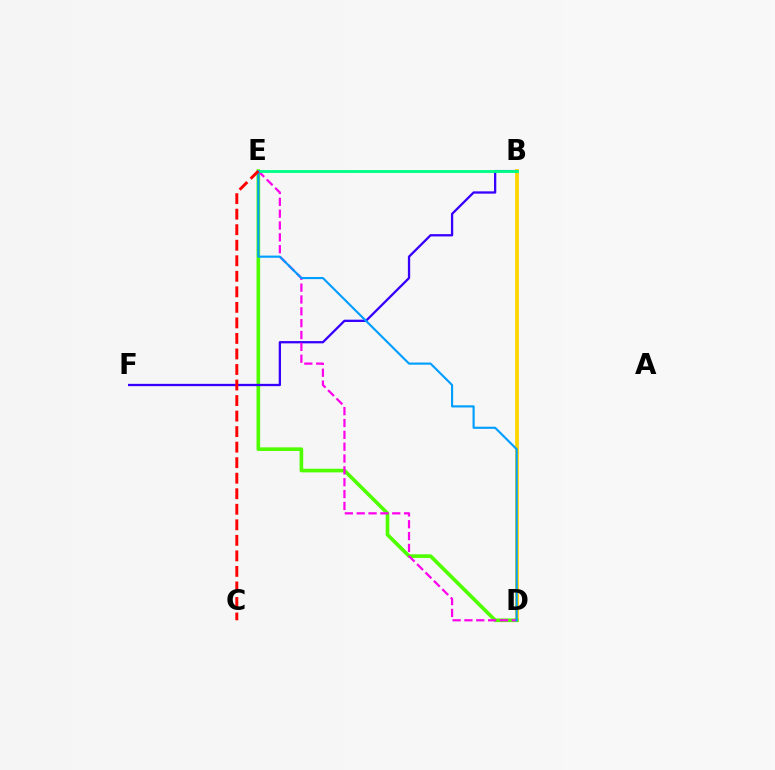{('B', 'D'): [{'color': '#ffd500', 'line_style': 'solid', 'thickness': 2.72}], ('D', 'E'): [{'color': '#4fff00', 'line_style': 'solid', 'thickness': 2.62}, {'color': '#ff00ed', 'line_style': 'dashed', 'thickness': 1.61}, {'color': '#009eff', 'line_style': 'solid', 'thickness': 1.54}], ('B', 'F'): [{'color': '#3700ff', 'line_style': 'solid', 'thickness': 1.66}], ('B', 'E'): [{'color': '#00ff86', 'line_style': 'solid', 'thickness': 2.05}], ('C', 'E'): [{'color': '#ff0000', 'line_style': 'dashed', 'thickness': 2.11}]}